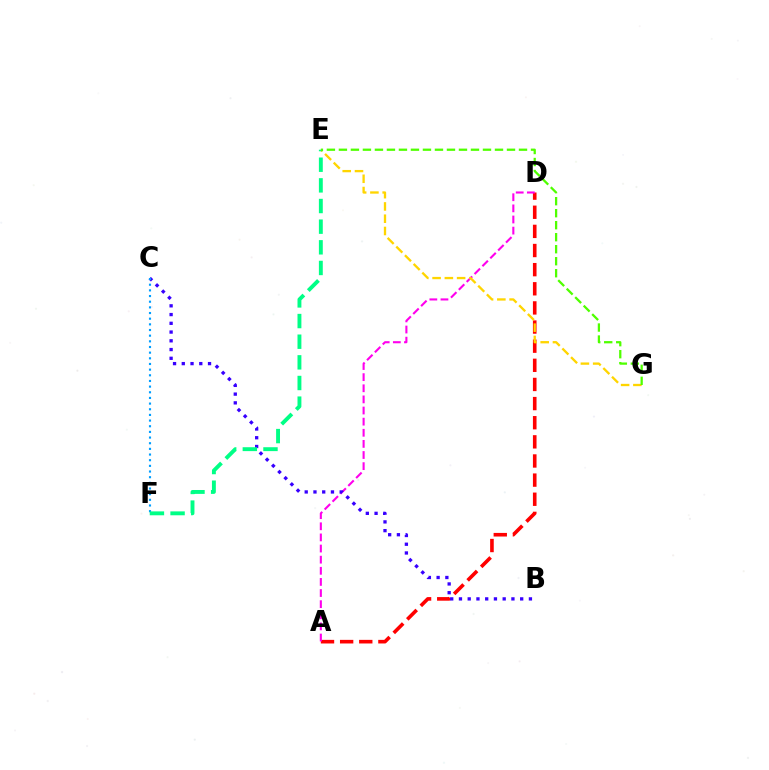{('A', 'D'): [{'color': '#ff0000', 'line_style': 'dashed', 'thickness': 2.6}, {'color': '#ff00ed', 'line_style': 'dashed', 'thickness': 1.51}], ('B', 'C'): [{'color': '#3700ff', 'line_style': 'dotted', 'thickness': 2.38}], ('C', 'F'): [{'color': '#009eff', 'line_style': 'dotted', 'thickness': 1.54}], ('E', 'G'): [{'color': '#ffd500', 'line_style': 'dashed', 'thickness': 1.67}, {'color': '#4fff00', 'line_style': 'dashed', 'thickness': 1.63}], ('E', 'F'): [{'color': '#00ff86', 'line_style': 'dashed', 'thickness': 2.81}]}